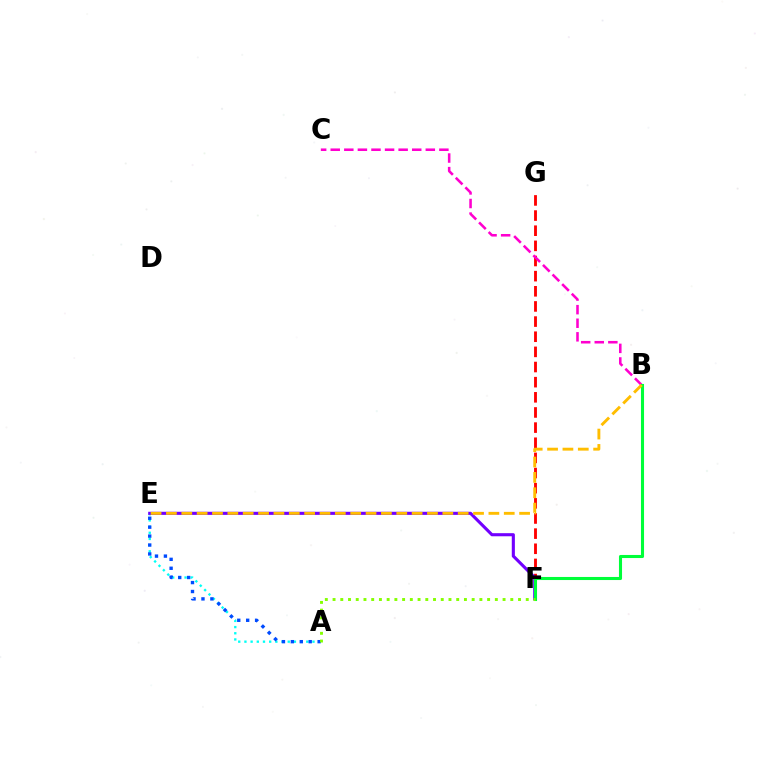{('F', 'G'): [{'color': '#ff0000', 'line_style': 'dashed', 'thickness': 2.06}], ('B', 'C'): [{'color': '#ff00cf', 'line_style': 'dashed', 'thickness': 1.85}], ('A', 'E'): [{'color': '#00fff6', 'line_style': 'dotted', 'thickness': 1.68}, {'color': '#004bff', 'line_style': 'dotted', 'thickness': 2.43}], ('E', 'F'): [{'color': '#7200ff', 'line_style': 'solid', 'thickness': 2.23}], ('B', 'F'): [{'color': '#00ff39', 'line_style': 'solid', 'thickness': 2.22}], ('B', 'E'): [{'color': '#ffbd00', 'line_style': 'dashed', 'thickness': 2.09}], ('A', 'F'): [{'color': '#84ff00', 'line_style': 'dotted', 'thickness': 2.1}]}